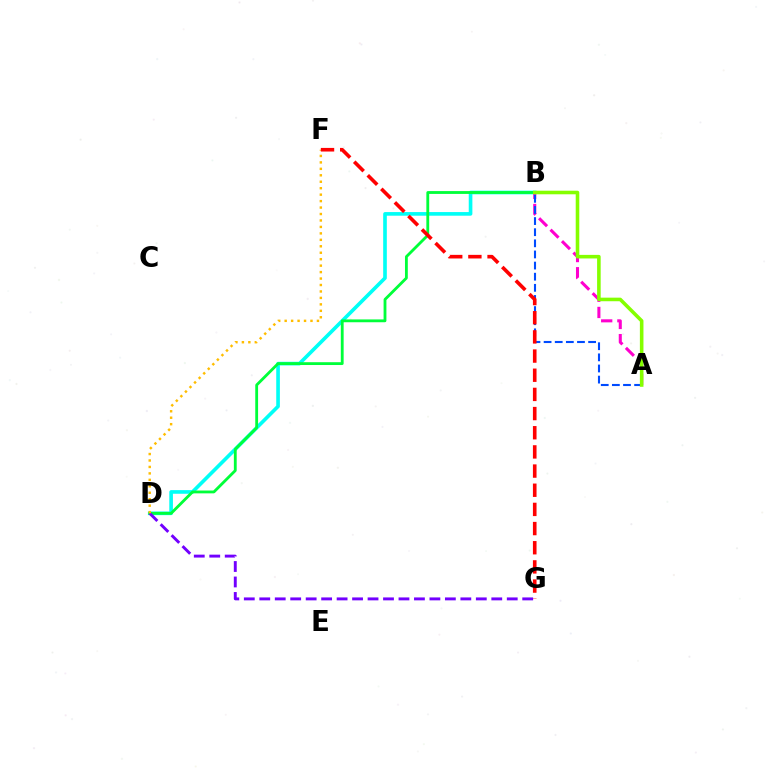{('B', 'D'): [{'color': '#00fff6', 'line_style': 'solid', 'thickness': 2.62}, {'color': '#00ff39', 'line_style': 'solid', 'thickness': 2.03}], ('A', 'B'): [{'color': '#ff00cf', 'line_style': 'dashed', 'thickness': 2.2}, {'color': '#004bff', 'line_style': 'dashed', 'thickness': 1.51}, {'color': '#84ff00', 'line_style': 'solid', 'thickness': 2.58}], ('D', 'G'): [{'color': '#7200ff', 'line_style': 'dashed', 'thickness': 2.1}], ('D', 'F'): [{'color': '#ffbd00', 'line_style': 'dotted', 'thickness': 1.75}], ('F', 'G'): [{'color': '#ff0000', 'line_style': 'dashed', 'thickness': 2.6}]}